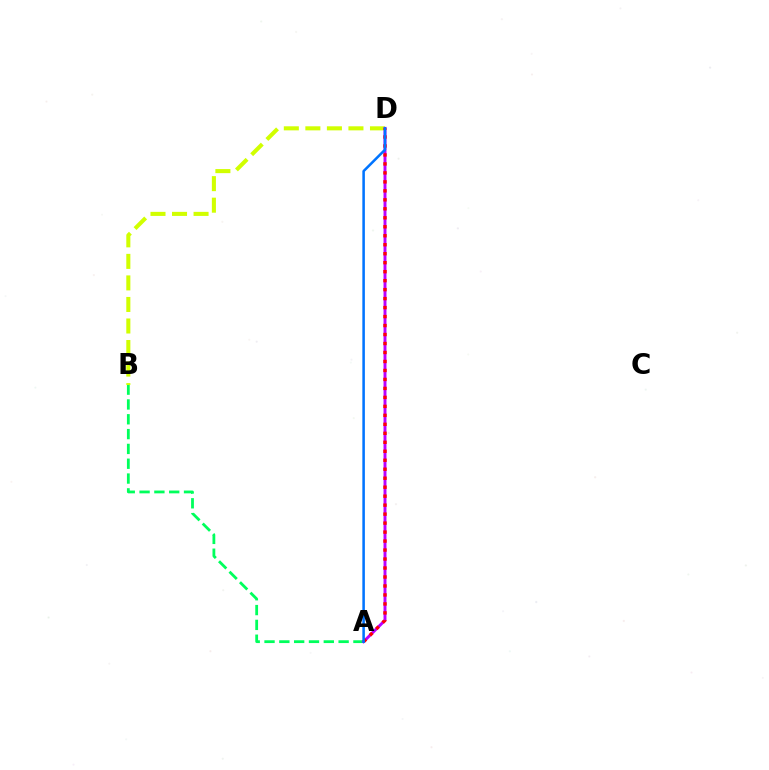{('A', 'B'): [{'color': '#00ff5c', 'line_style': 'dashed', 'thickness': 2.01}], ('B', 'D'): [{'color': '#d1ff00', 'line_style': 'dashed', 'thickness': 2.93}], ('A', 'D'): [{'color': '#b900ff', 'line_style': 'solid', 'thickness': 2.11}, {'color': '#ff0000', 'line_style': 'dotted', 'thickness': 2.44}, {'color': '#0074ff', 'line_style': 'solid', 'thickness': 1.83}]}